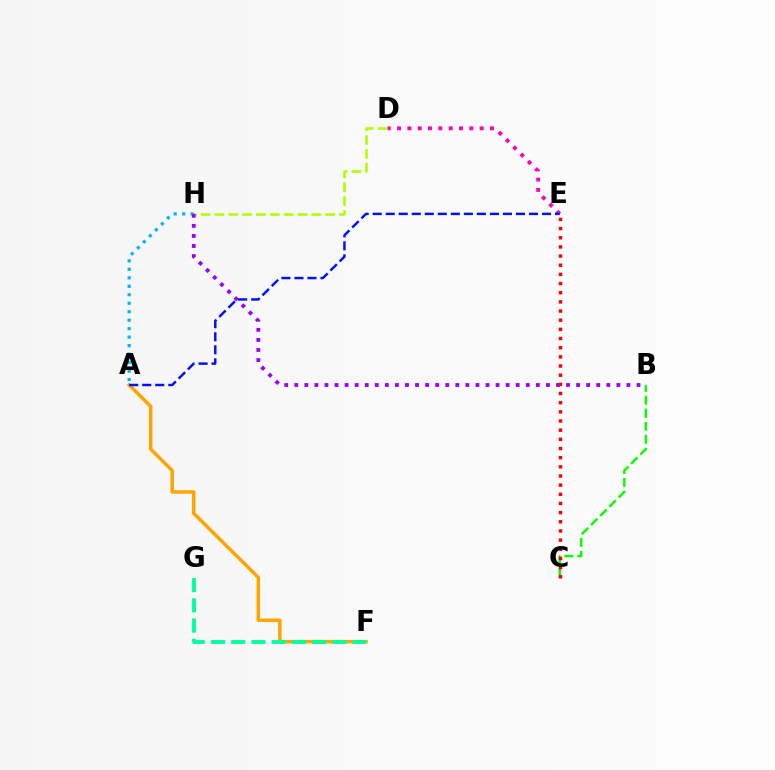{('A', 'H'): [{'color': '#00b5ff', 'line_style': 'dotted', 'thickness': 2.3}], ('B', 'C'): [{'color': '#08ff00', 'line_style': 'dashed', 'thickness': 1.77}], ('D', 'E'): [{'color': '#ff00bd', 'line_style': 'dotted', 'thickness': 2.81}], ('A', 'F'): [{'color': '#ffa500', 'line_style': 'solid', 'thickness': 2.53}], ('D', 'H'): [{'color': '#b3ff00', 'line_style': 'dashed', 'thickness': 1.88}], ('F', 'G'): [{'color': '#00ff9d', 'line_style': 'dashed', 'thickness': 2.75}], ('B', 'H'): [{'color': '#9b00ff', 'line_style': 'dotted', 'thickness': 2.73}], ('C', 'E'): [{'color': '#ff0000', 'line_style': 'dotted', 'thickness': 2.49}], ('A', 'E'): [{'color': '#0010ff', 'line_style': 'dashed', 'thickness': 1.77}]}